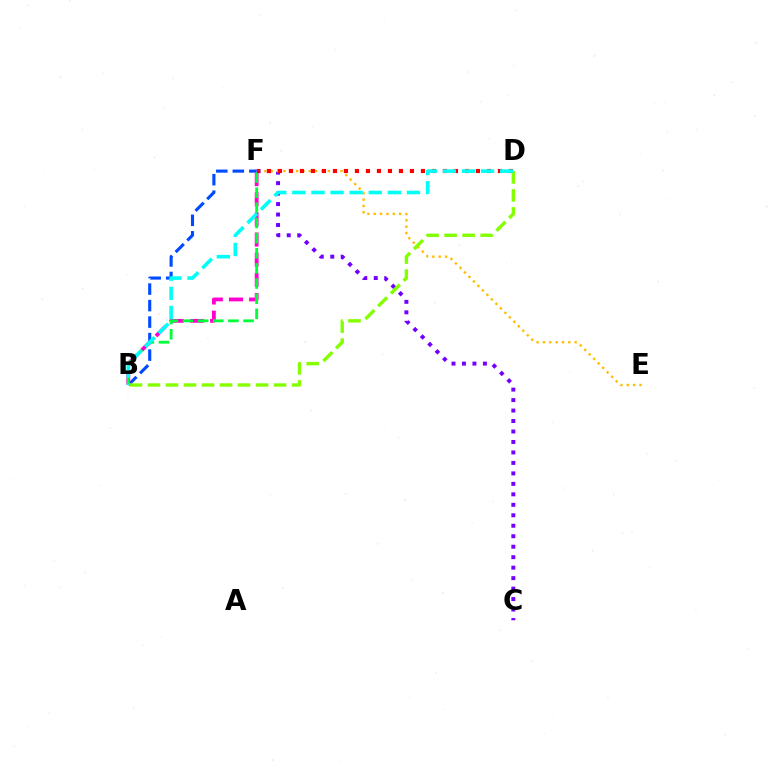{('B', 'F'): [{'color': '#004bff', 'line_style': 'dashed', 'thickness': 2.24}, {'color': '#ff00cf', 'line_style': 'dashed', 'thickness': 2.74}, {'color': '#00ff39', 'line_style': 'dashed', 'thickness': 2.06}], ('C', 'F'): [{'color': '#7200ff', 'line_style': 'dotted', 'thickness': 2.85}], ('E', 'F'): [{'color': '#ffbd00', 'line_style': 'dotted', 'thickness': 1.72}], ('D', 'F'): [{'color': '#ff0000', 'line_style': 'dotted', 'thickness': 2.99}], ('B', 'D'): [{'color': '#84ff00', 'line_style': 'dashed', 'thickness': 2.45}, {'color': '#00fff6', 'line_style': 'dashed', 'thickness': 2.59}]}